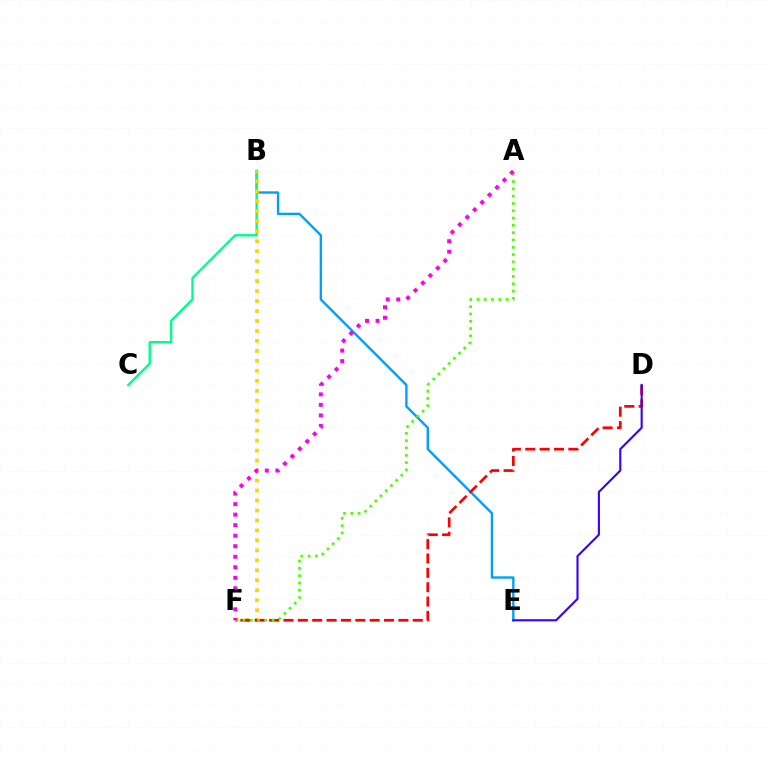{('B', 'E'): [{'color': '#009eff', 'line_style': 'solid', 'thickness': 1.71}], ('B', 'C'): [{'color': '#00ff86', 'line_style': 'solid', 'thickness': 1.73}], ('B', 'F'): [{'color': '#ffd500', 'line_style': 'dotted', 'thickness': 2.71}], ('D', 'F'): [{'color': '#ff0000', 'line_style': 'dashed', 'thickness': 1.95}], ('D', 'E'): [{'color': '#3700ff', 'line_style': 'solid', 'thickness': 1.52}], ('A', 'F'): [{'color': '#4fff00', 'line_style': 'dotted', 'thickness': 1.98}, {'color': '#ff00ed', 'line_style': 'dotted', 'thickness': 2.86}]}